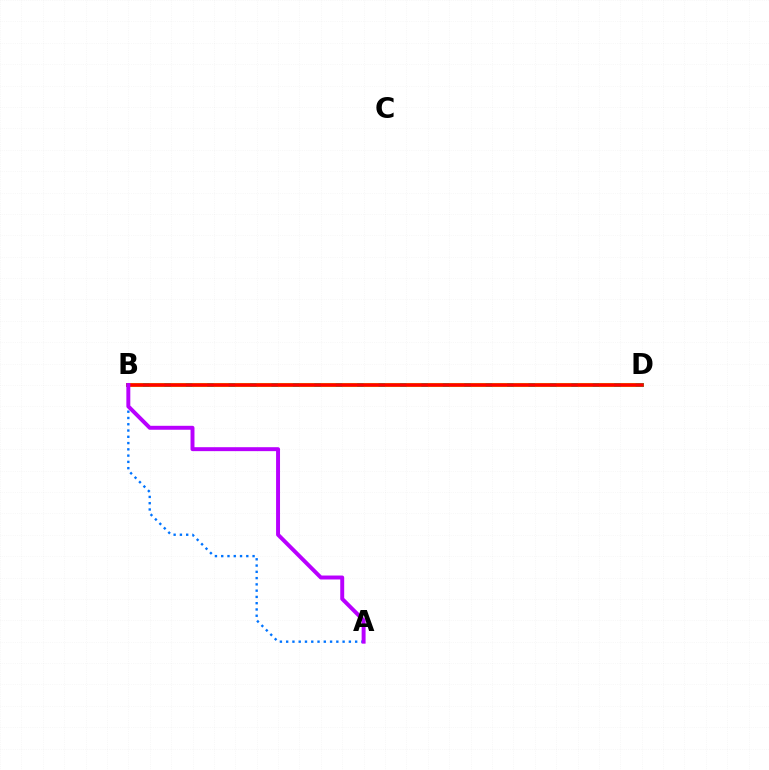{('B', 'D'): [{'color': '#00ff5c', 'line_style': 'solid', 'thickness': 2.88}, {'color': '#d1ff00', 'line_style': 'dashed', 'thickness': 2.91}, {'color': '#ff0000', 'line_style': 'solid', 'thickness': 2.58}], ('A', 'B'): [{'color': '#0074ff', 'line_style': 'dotted', 'thickness': 1.7}, {'color': '#b900ff', 'line_style': 'solid', 'thickness': 2.84}]}